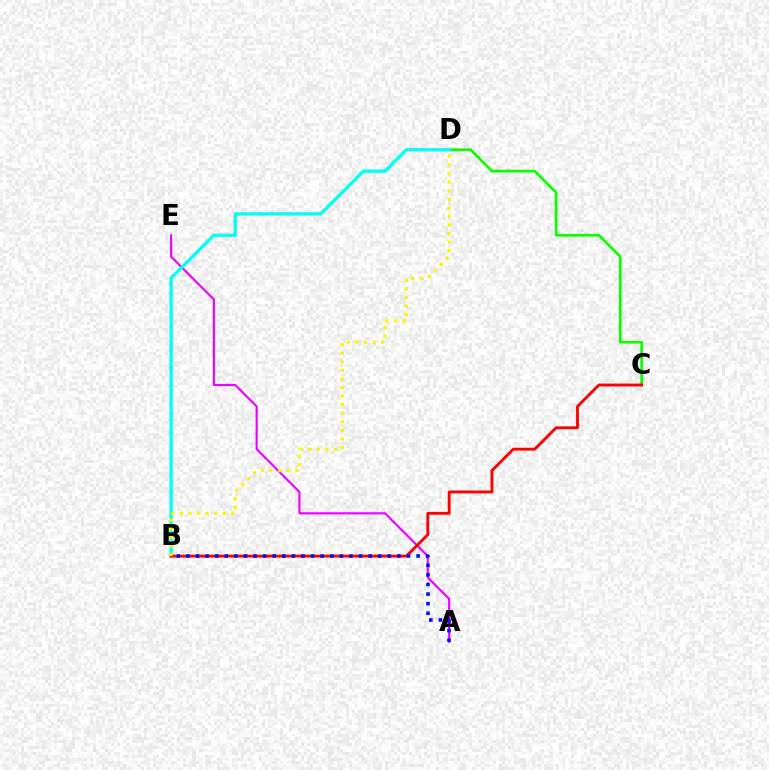{('A', 'E'): [{'color': '#ee00ff', 'line_style': 'solid', 'thickness': 1.54}], ('C', 'D'): [{'color': '#08ff00', 'line_style': 'solid', 'thickness': 1.92}], ('B', 'D'): [{'color': '#00fff6', 'line_style': 'solid', 'thickness': 2.36}, {'color': '#fcf500', 'line_style': 'dotted', 'thickness': 2.33}], ('B', 'C'): [{'color': '#ff0000', 'line_style': 'solid', 'thickness': 2.05}], ('A', 'B'): [{'color': '#0010ff', 'line_style': 'dotted', 'thickness': 2.61}]}